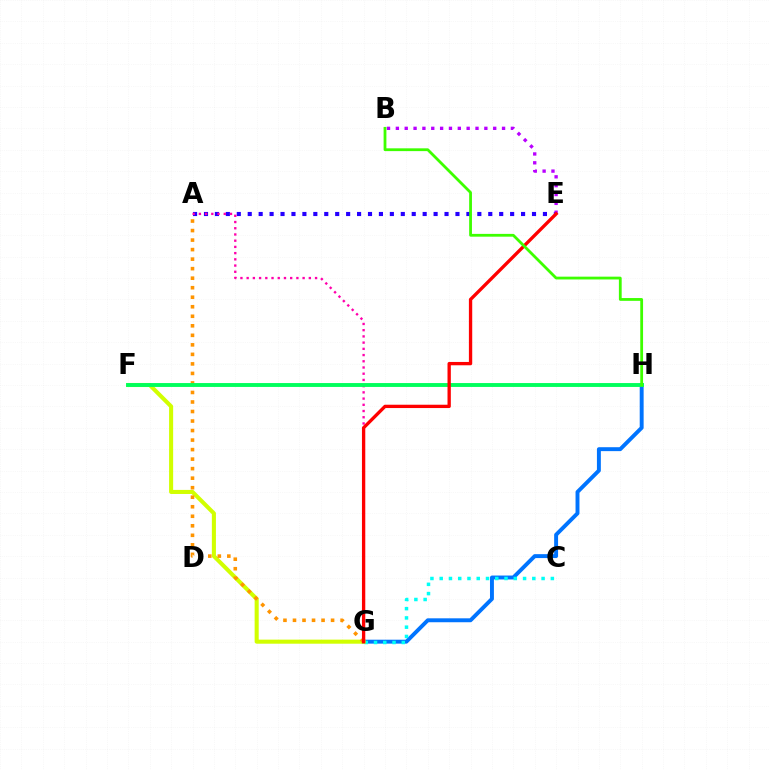{('A', 'E'): [{'color': '#2500ff', 'line_style': 'dotted', 'thickness': 2.97}], ('G', 'H'): [{'color': '#0074ff', 'line_style': 'solid', 'thickness': 2.82}], ('B', 'E'): [{'color': '#b900ff', 'line_style': 'dotted', 'thickness': 2.4}], ('C', 'G'): [{'color': '#00fff6', 'line_style': 'dotted', 'thickness': 2.52}], ('F', 'G'): [{'color': '#d1ff00', 'line_style': 'solid', 'thickness': 2.93}], ('A', 'G'): [{'color': '#ff9400', 'line_style': 'dotted', 'thickness': 2.59}, {'color': '#ff00ac', 'line_style': 'dotted', 'thickness': 1.69}], ('F', 'H'): [{'color': '#00ff5c', 'line_style': 'solid', 'thickness': 2.8}], ('E', 'G'): [{'color': '#ff0000', 'line_style': 'solid', 'thickness': 2.39}], ('B', 'H'): [{'color': '#3dff00', 'line_style': 'solid', 'thickness': 2.01}]}